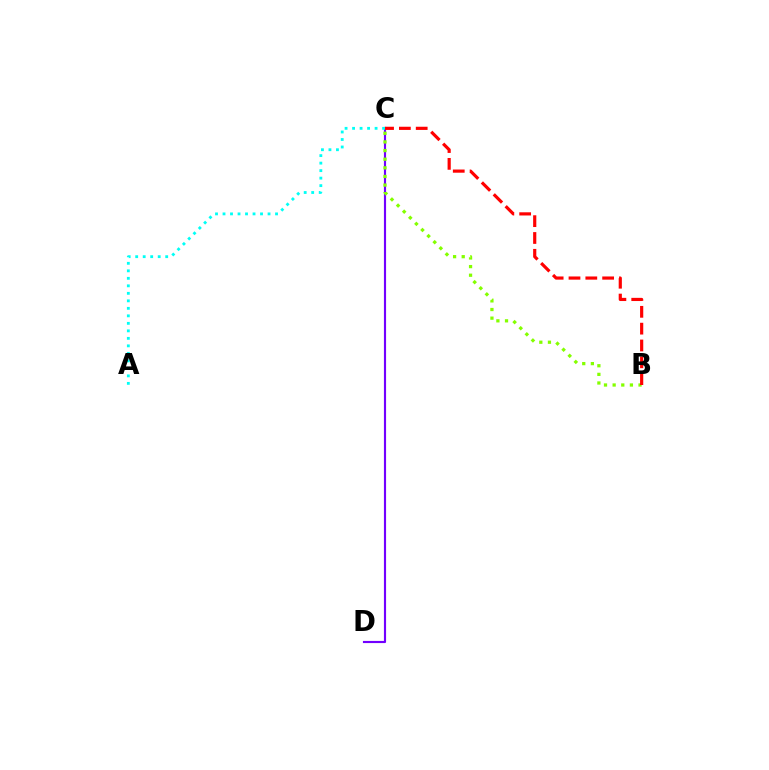{('C', 'D'): [{'color': '#7200ff', 'line_style': 'solid', 'thickness': 1.55}], ('B', 'C'): [{'color': '#84ff00', 'line_style': 'dotted', 'thickness': 2.35}, {'color': '#ff0000', 'line_style': 'dashed', 'thickness': 2.29}], ('A', 'C'): [{'color': '#00fff6', 'line_style': 'dotted', 'thickness': 2.04}]}